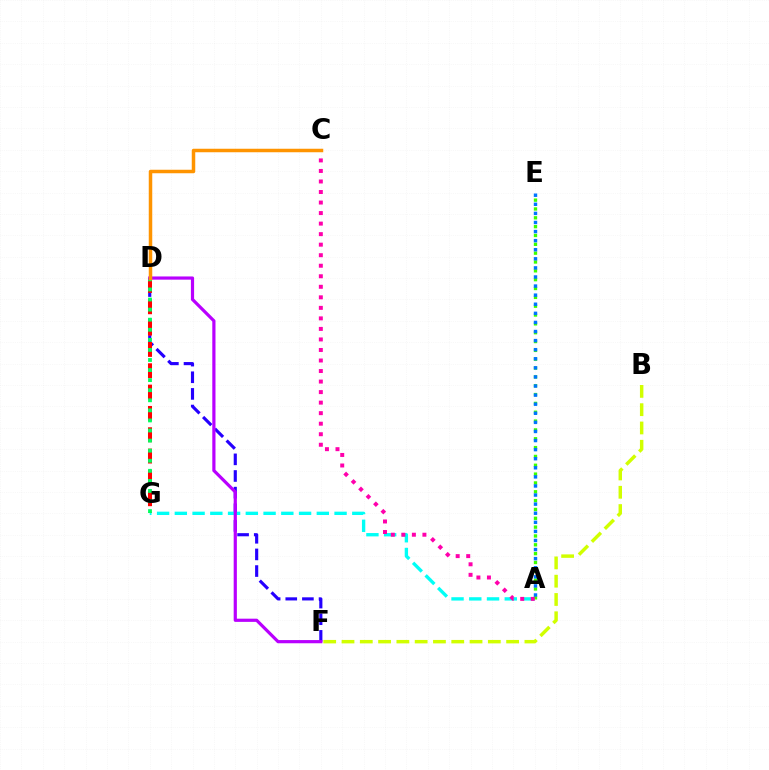{('D', 'F'): [{'color': '#2500ff', 'line_style': 'dashed', 'thickness': 2.26}, {'color': '#b900ff', 'line_style': 'solid', 'thickness': 2.3}], ('A', 'G'): [{'color': '#00fff6', 'line_style': 'dashed', 'thickness': 2.41}], ('D', 'G'): [{'color': '#ff0000', 'line_style': 'dashed', 'thickness': 2.9}, {'color': '#00ff5c', 'line_style': 'dotted', 'thickness': 2.74}], ('A', 'E'): [{'color': '#3dff00', 'line_style': 'dotted', 'thickness': 2.4}, {'color': '#0074ff', 'line_style': 'dotted', 'thickness': 2.47}], ('A', 'C'): [{'color': '#ff00ac', 'line_style': 'dotted', 'thickness': 2.86}], ('B', 'F'): [{'color': '#d1ff00', 'line_style': 'dashed', 'thickness': 2.48}], ('C', 'D'): [{'color': '#ff9400', 'line_style': 'solid', 'thickness': 2.52}]}